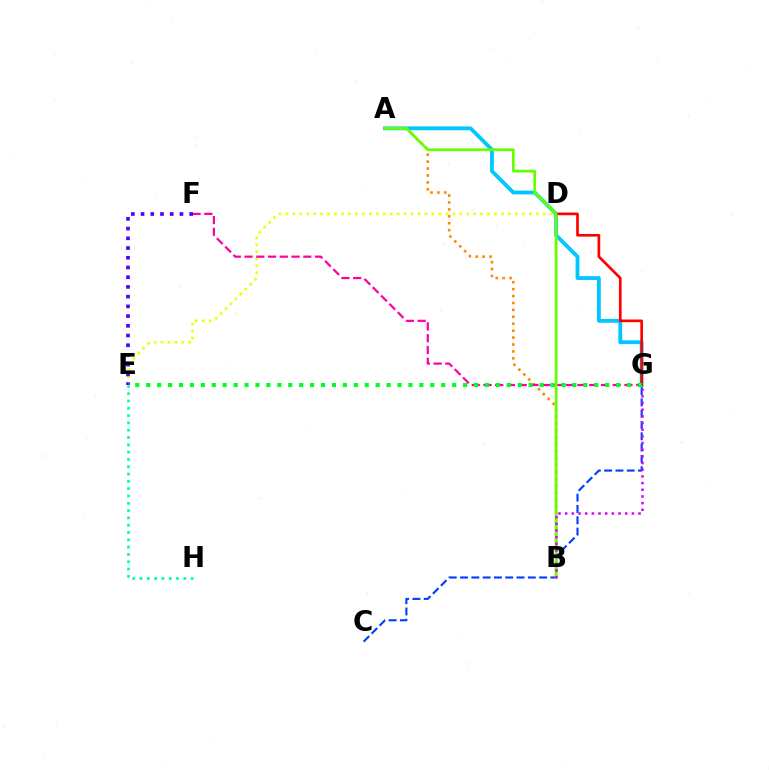{('E', 'H'): [{'color': '#00ffaf', 'line_style': 'dotted', 'thickness': 1.99}], ('A', 'G'): [{'color': '#00c7ff', 'line_style': 'solid', 'thickness': 2.75}], ('D', 'E'): [{'color': '#eeff00', 'line_style': 'dotted', 'thickness': 1.89}], ('A', 'B'): [{'color': '#ff8800', 'line_style': 'dotted', 'thickness': 1.88}, {'color': '#66ff00', 'line_style': 'solid', 'thickness': 1.98}], ('F', 'G'): [{'color': '#ff00a0', 'line_style': 'dashed', 'thickness': 1.6}], ('D', 'G'): [{'color': '#ff0000', 'line_style': 'solid', 'thickness': 1.93}], ('C', 'G'): [{'color': '#003fff', 'line_style': 'dashed', 'thickness': 1.53}], ('E', 'F'): [{'color': '#4f00ff', 'line_style': 'dotted', 'thickness': 2.64}], ('E', 'G'): [{'color': '#00ff27', 'line_style': 'dotted', 'thickness': 2.97}], ('B', 'G'): [{'color': '#d600ff', 'line_style': 'dotted', 'thickness': 1.81}]}